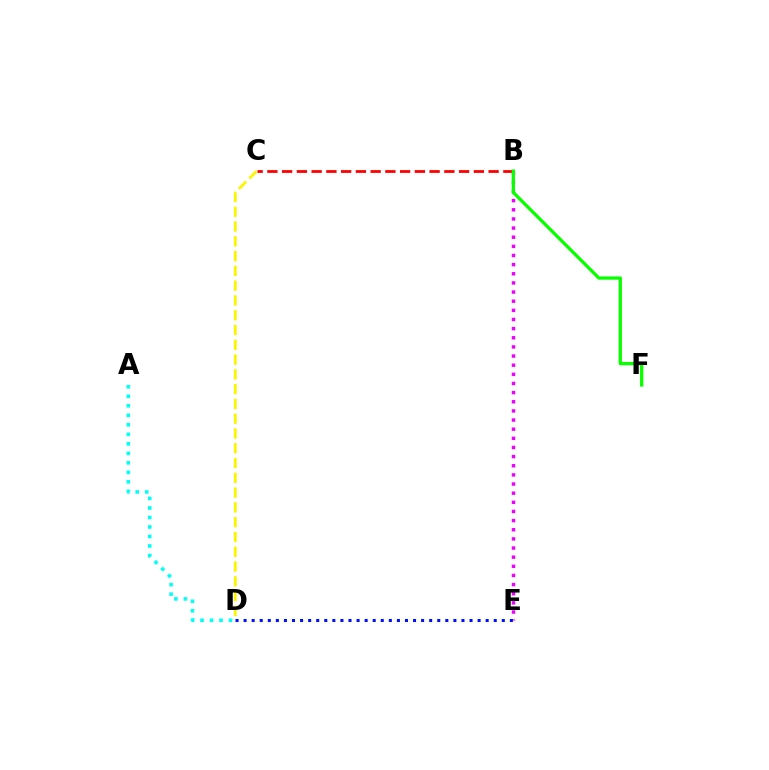{('C', 'D'): [{'color': '#fcf500', 'line_style': 'dashed', 'thickness': 2.01}], ('B', 'E'): [{'color': '#ee00ff', 'line_style': 'dotted', 'thickness': 2.48}], ('D', 'E'): [{'color': '#0010ff', 'line_style': 'dotted', 'thickness': 2.19}], ('B', 'C'): [{'color': '#ff0000', 'line_style': 'dashed', 'thickness': 2.0}], ('B', 'F'): [{'color': '#08ff00', 'line_style': 'solid', 'thickness': 2.36}], ('A', 'D'): [{'color': '#00fff6', 'line_style': 'dotted', 'thickness': 2.58}]}